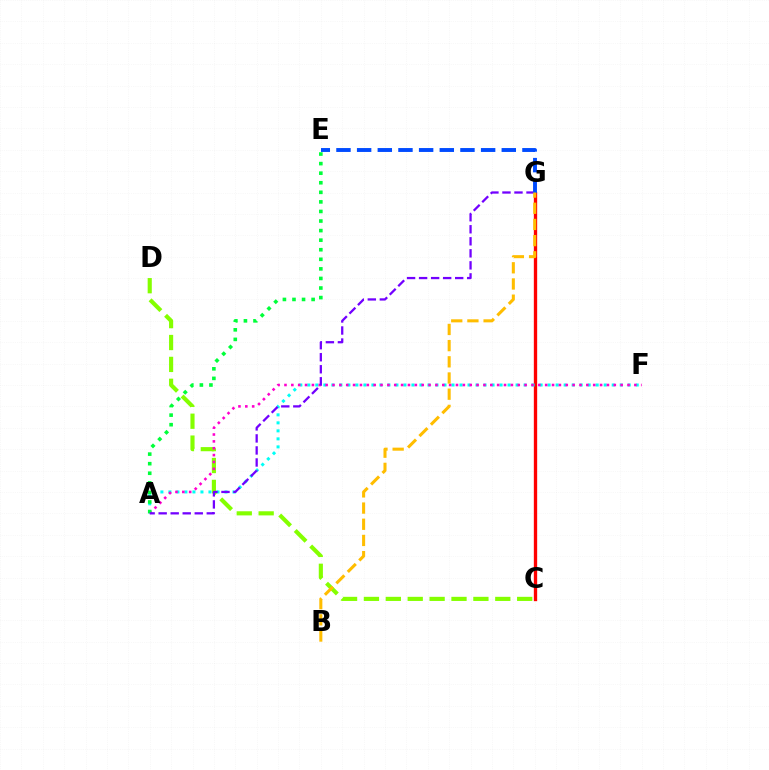{('C', 'G'): [{'color': '#ff0000', 'line_style': 'solid', 'thickness': 2.4}], ('C', 'D'): [{'color': '#84ff00', 'line_style': 'dashed', 'thickness': 2.97}], ('A', 'F'): [{'color': '#00fff6', 'line_style': 'dotted', 'thickness': 2.18}, {'color': '#ff00cf', 'line_style': 'dotted', 'thickness': 1.86}], ('A', 'E'): [{'color': '#00ff39', 'line_style': 'dotted', 'thickness': 2.6}], ('A', 'G'): [{'color': '#7200ff', 'line_style': 'dashed', 'thickness': 1.63}], ('E', 'G'): [{'color': '#004bff', 'line_style': 'dashed', 'thickness': 2.81}], ('B', 'G'): [{'color': '#ffbd00', 'line_style': 'dashed', 'thickness': 2.2}]}